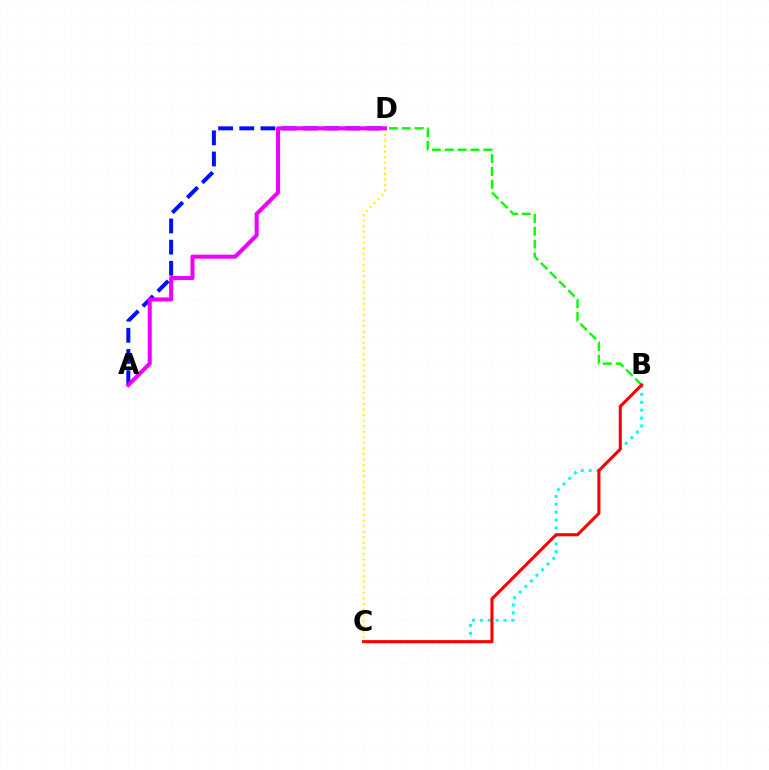{('A', 'D'): [{'color': '#0010ff', 'line_style': 'dashed', 'thickness': 2.88}, {'color': '#ee00ff', 'line_style': 'solid', 'thickness': 2.91}], ('B', 'C'): [{'color': '#00fff6', 'line_style': 'dotted', 'thickness': 2.14}, {'color': '#ff0000', 'line_style': 'solid', 'thickness': 2.22}], ('C', 'D'): [{'color': '#fcf500', 'line_style': 'dotted', 'thickness': 1.51}], ('B', 'D'): [{'color': '#08ff00', 'line_style': 'dashed', 'thickness': 1.75}]}